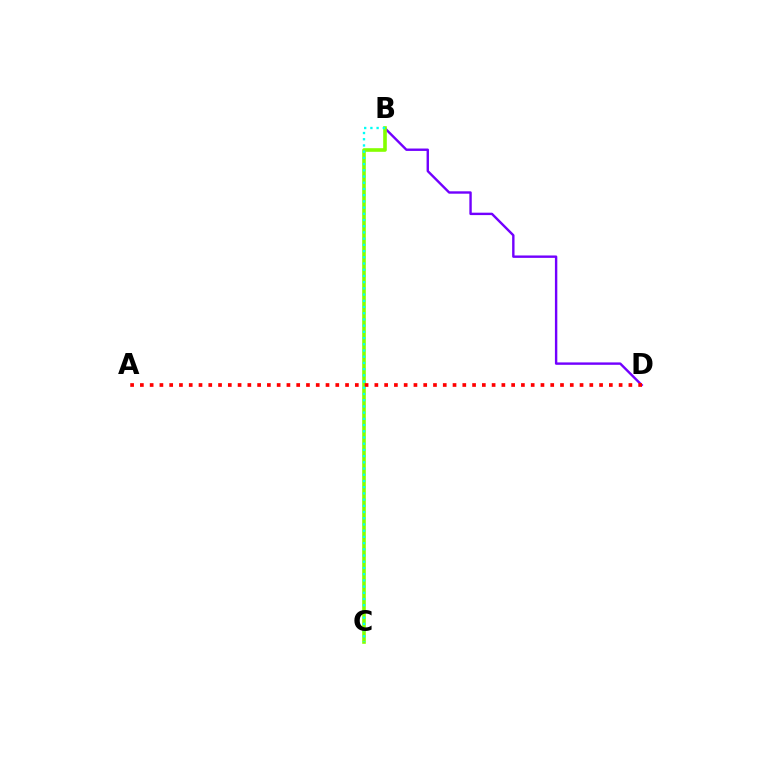{('B', 'D'): [{'color': '#7200ff', 'line_style': 'solid', 'thickness': 1.73}], ('B', 'C'): [{'color': '#84ff00', 'line_style': 'solid', 'thickness': 2.6}, {'color': '#00fff6', 'line_style': 'dotted', 'thickness': 1.69}], ('A', 'D'): [{'color': '#ff0000', 'line_style': 'dotted', 'thickness': 2.65}]}